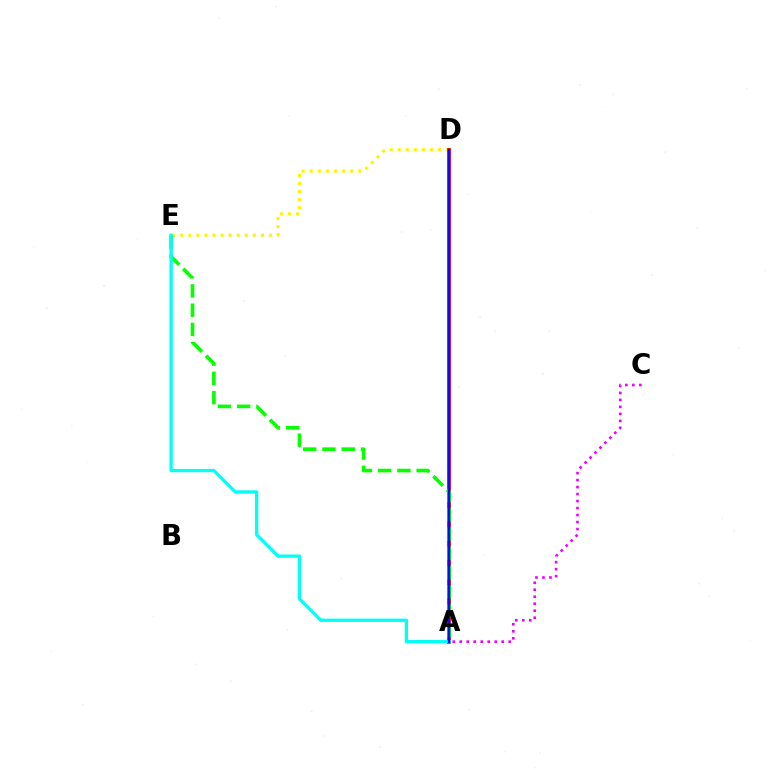{('D', 'E'): [{'color': '#fcf500', 'line_style': 'dotted', 'thickness': 2.19}], ('A', 'C'): [{'color': '#ee00ff', 'line_style': 'dotted', 'thickness': 1.9}], ('A', 'D'): [{'color': '#ff0000', 'line_style': 'solid', 'thickness': 2.7}, {'color': '#0010ff', 'line_style': 'solid', 'thickness': 1.68}], ('A', 'E'): [{'color': '#08ff00', 'line_style': 'dashed', 'thickness': 2.62}, {'color': '#00fff6', 'line_style': 'solid', 'thickness': 2.36}]}